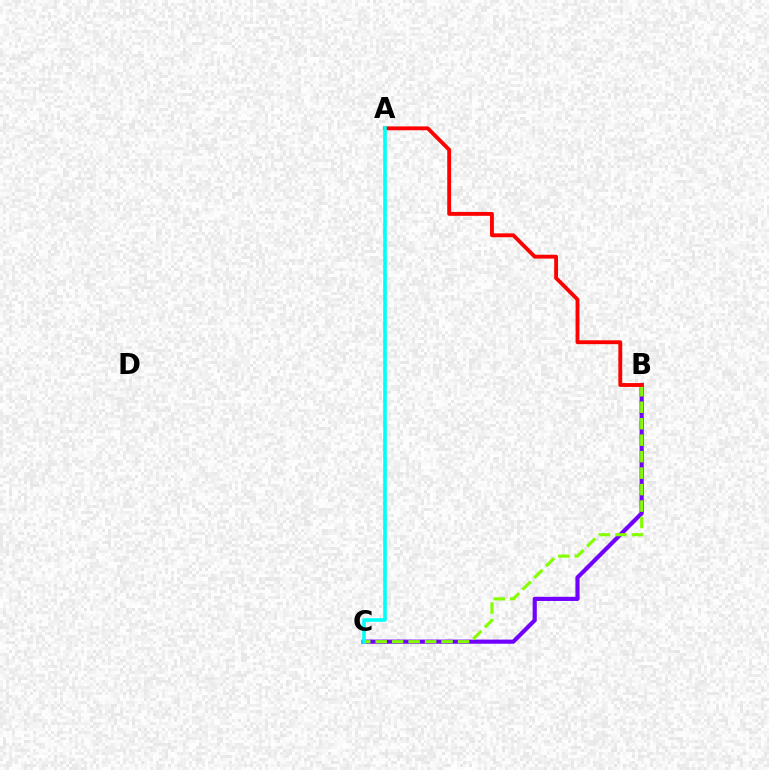{('B', 'C'): [{'color': '#7200ff', 'line_style': 'solid', 'thickness': 2.99}, {'color': '#84ff00', 'line_style': 'dashed', 'thickness': 2.24}], ('A', 'B'): [{'color': '#ff0000', 'line_style': 'solid', 'thickness': 2.78}], ('A', 'C'): [{'color': '#00fff6', 'line_style': 'solid', 'thickness': 2.59}]}